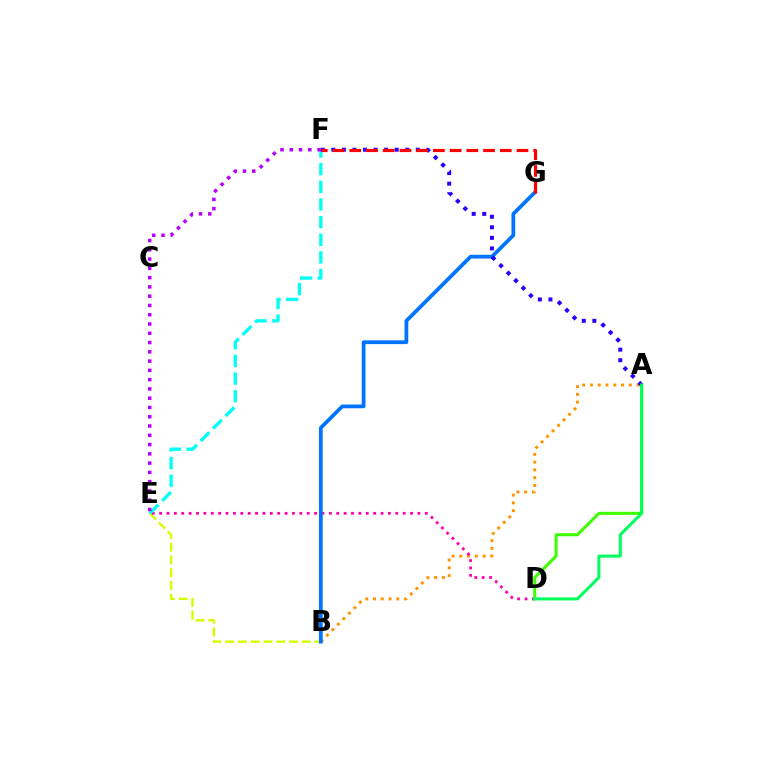{('A', 'B'): [{'color': '#ff9400', 'line_style': 'dotted', 'thickness': 2.11}], ('B', 'E'): [{'color': '#d1ff00', 'line_style': 'dashed', 'thickness': 1.73}], ('D', 'E'): [{'color': '#ff00ac', 'line_style': 'dotted', 'thickness': 2.01}], ('B', 'G'): [{'color': '#0074ff', 'line_style': 'solid', 'thickness': 2.69}], ('A', 'D'): [{'color': '#3dff00', 'line_style': 'solid', 'thickness': 2.18}, {'color': '#00ff5c', 'line_style': 'solid', 'thickness': 2.17}], ('E', 'F'): [{'color': '#00fff6', 'line_style': 'dashed', 'thickness': 2.4}, {'color': '#b900ff', 'line_style': 'dotted', 'thickness': 2.52}], ('A', 'F'): [{'color': '#2500ff', 'line_style': 'dotted', 'thickness': 2.87}], ('F', 'G'): [{'color': '#ff0000', 'line_style': 'dashed', 'thickness': 2.27}]}